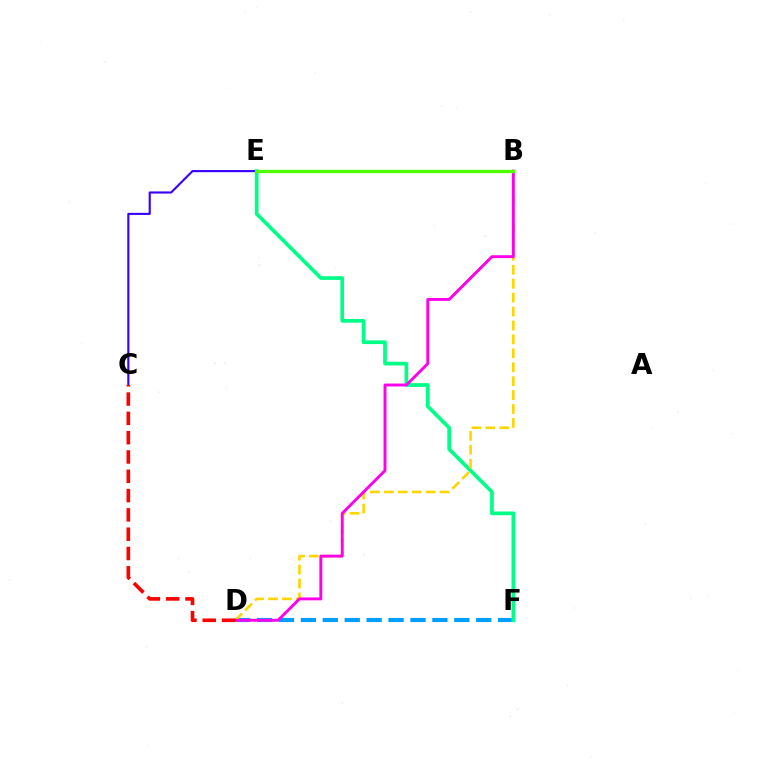{('D', 'F'): [{'color': '#009eff', 'line_style': 'dashed', 'thickness': 2.98}], ('C', 'E'): [{'color': '#3700ff', 'line_style': 'solid', 'thickness': 1.53}], ('E', 'F'): [{'color': '#00ff86', 'line_style': 'solid', 'thickness': 2.66}], ('B', 'D'): [{'color': '#ffd500', 'line_style': 'dashed', 'thickness': 1.89}, {'color': '#ff00ed', 'line_style': 'solid', 'thickness': 2.09}], ('C', 'D'): [{'color': '#ff0000', 'line_style': 'dashed', 'thickness': 2.62}], ('B', 'E'): [{'color': '#4fff00', 'line_style': 'solid', 'thickness': 2.37}]}